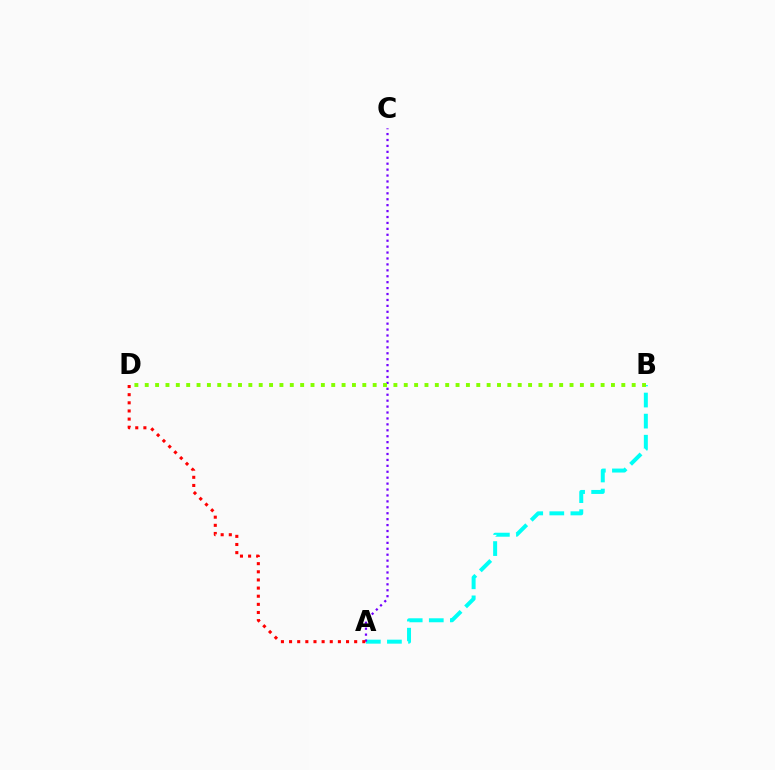{('A', 'B'): [{'color': '#00fff6', 'line_style': 'dashed', 'thickness': 2.86}], ('A', 'C'): [{'color': '#7200ff', 'line_style': 'dotted', 'thickness': 1.61}], ('B', 'D'): [{'color': '#84ff00', 'line_style': 'dotted', 'thickness': 2.81}], ('A', 'D'): [{'color': '#ff0000', 'line_style': 'dotted', 'thickness': 2.21}]}